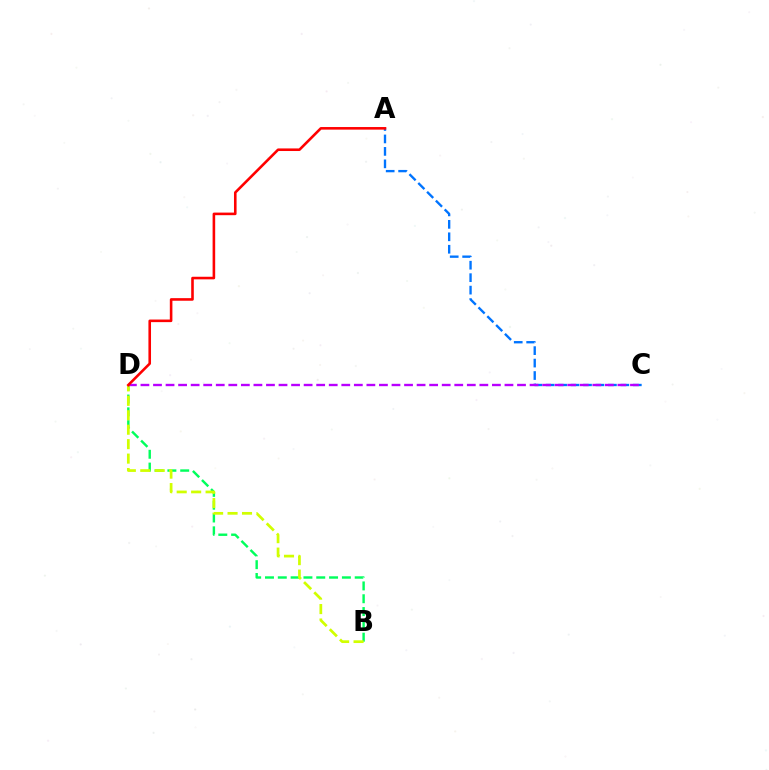{('A', 'C'): [{'color': '#0074ff', 'line_style': 'dashed', 'thickness': 1.69}], ('B', 'D'): [{'color': '#00ff5c', 'line_style': 'dashed', 'thickness': 1.74}, {'color': '#d1ff00', 'line_style': 'dashed', 'thickness': 1.96}], ('C', 'D'): [{'color': '#b900ff', 'line_style': 'dashed', 'thickness': 1.71}], ('A', 'D'): [{'color': '#ff0000', 'line_style': 'solid', 'thickness': 1.87}]}